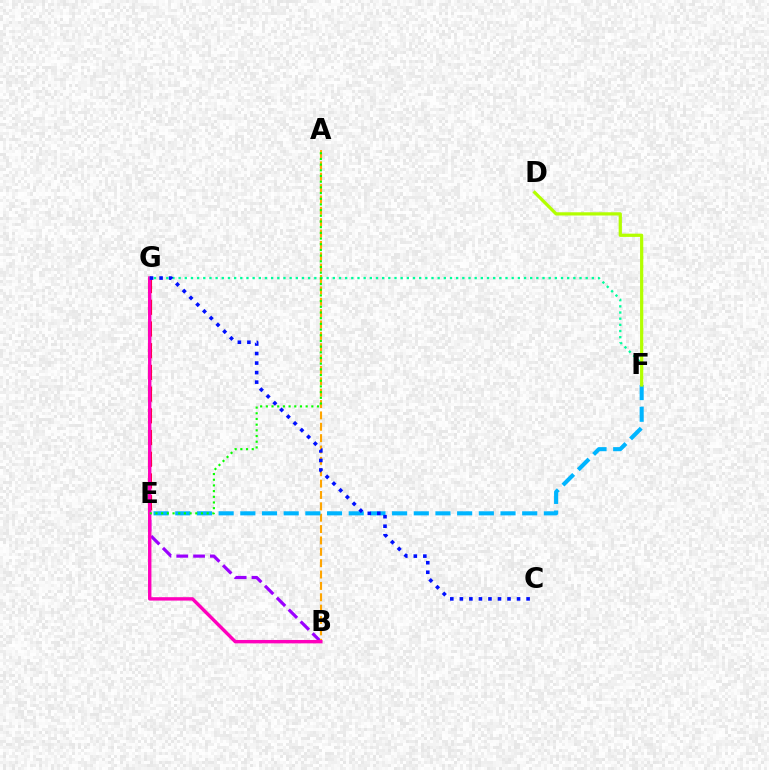{('B', 'E'): [{'color': '#9b00ff', 'line_style': 'dashed', 'thickness': 2.28}], ('A', 'B'): [{'color': '#ffa500', 'line_style': 'dashed', 'thickness': 1.54}], ('E', 'G'): [{'color': '#ff0000', 'line_style': 'dashed', 'thickness': 2.95}], ('E', 'F'): [{'color': '#00b5ff', 'line_style': 'dashed', 'thickness': 2.95}], ('B', 'G'): [{'color': '#ff00bd', 'line_style': 'solid', 'thickness': 2.45}], ('F', 'G'): [{'color': '#00ff9d', 'line_style': 'dotted', 'thickness': 1.68}], ('D', 'F'): [{'color': '#b3ff00', 'line_style': 'solid', 'thickness': 2.33}], ('A', 'E'): [{'color': '#08ff00', 'line_style': 'dotted', 'thickness': 1.55}], ('C', 'G'): [{'color': '#0010ff', 'line_style': 'dotted', 'thickness': 2.59}]}